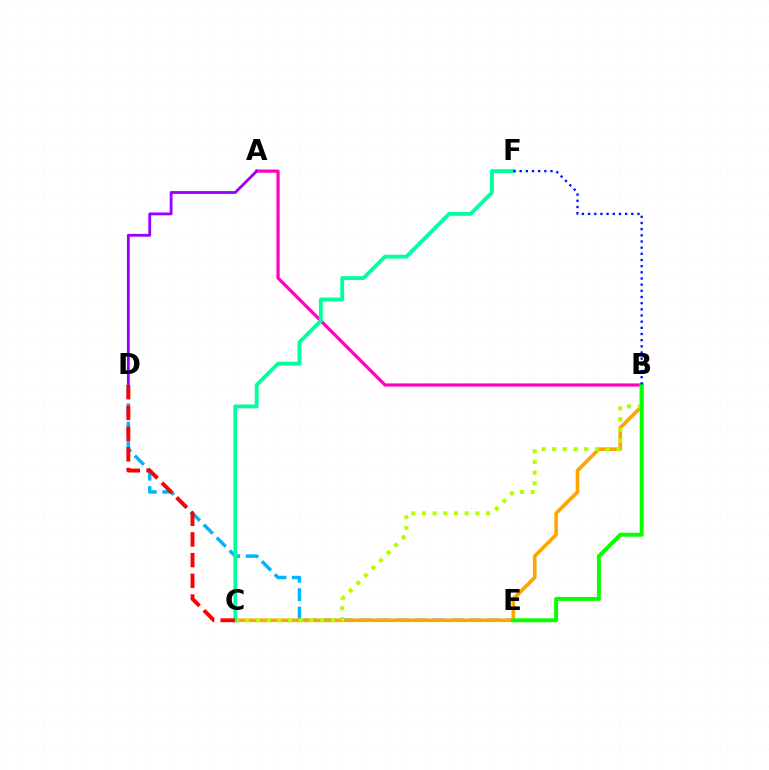{('A', 'B'): [{'color': '#ff00bd', 'line_style': 'solid', 'thickness': 2.3}], ('D', 'E'): [{'color': '#00b5ff', 'line_style': 'dashed', 'thickness': 2.49}], ('A', 'D'): [{'color': '#9b00ff', 'line_style': 'solid', 'thickness': 2.04}], ('B', 'C'): [{'color': '#ffa500', 'line_style': 'solid', 'thickness': 2.63}, {'color': '#b3ff00', 'line_style': 'dotted', 'thickness': 2.91}], ('C', 'F'): [{'color': '#00ff9d', 'line_style': 'solid', 'thickness': 2.76}], ('B', 'E'): [{'color': '#08ff00', 'line_style': 'solid', 'thickness': 2.84}], ('B', 'F'): [{'color': '#0010ff', 'line_style': 'dotted', 'thickness': 1.68}], ('C', 'D'): [{'color': '#ff0000', 'line_style': 'dashed', 'thickness': 2.81}]}